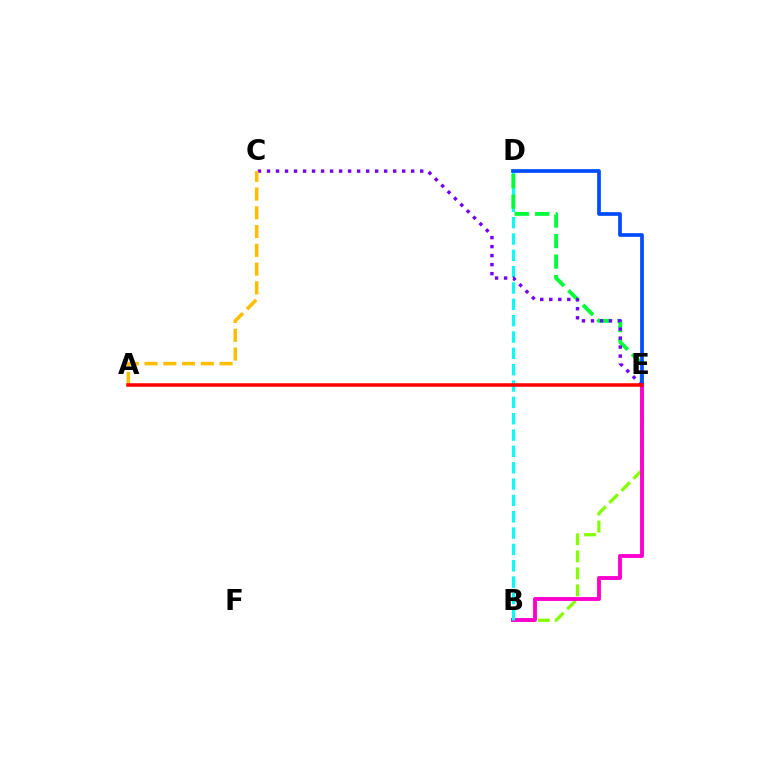{('B', 'E'): [{'color': '#84ff00', 'line_style': 'dashed', 'thickness': 2.31}, {'color': '#ff00cf', 'line_style': 'solid', 'thickness': 2.8}], ('B', 'D'): [{'color': '#00fff6', 'line_style': 'dashed', 'thickness': 2.22}], ('D', 'E'): [{'color': '#00ff39', 'line_style': 'dashed', 'thickness': 2.79}, {'color': '#004bff', 'line_style': 'solid', 'thickness': 2.66}], ('C', 'E'): [{'color': '#7200ff', 'line_style': 'dotted', 'thickness': 2.45}], ('A', 'C'): [{'color': '#ffbd00', 'line_style': 'dashed', 'thickness': 2.55}], ('A', 'E'): [{'color': '#ff0000', 'line_style': 'solid', 'thickness': 2.54}]}